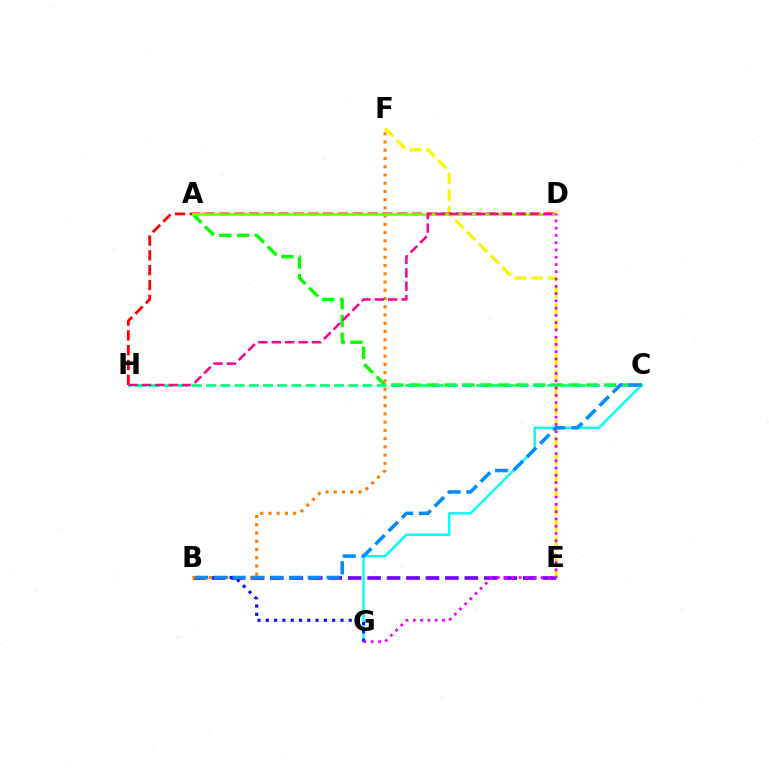{('C', 'G'): [{'color': '#00fff6', 'line_style': 'solid', 'thickness': 1.75}], ('B', 'E'): [{'color': '#7200ff', 'line_style': 'dashed', 'thickness': 2.64}], ('E', 'F'): [{'color': '#fcf500', 'line_style': 'dashed', 'thickness': 2.26}], ('B', 'G'): [{'color': '#0010ff', 'line_style': 'dotted', 'thickness': 2.25}], ('D', 'H'): [{'color': '#ff0000', 'line_style': 'dashed', 'thickness': 2.01}, {'color': '#ff0094', 'line_style': 'dashed', 'thickness': 1.82}], ('A', 'C'): [{'color': '#08ff00', 'line_style': 'dashed', 'thickness': 2.41}], ('C', 'H'): [{'color': '#00ff74', 'line_style': 'dashed', 'thickness': 1.93}], ('B', 'F'): [{'color': '#ff7c00', 'line_style': 'dotted', 'thickness': 2.24}], ('A', 'D'): [{'color': '#84ff00', 'line_style': 'solid', 'thickness': 1.88}], ('D', 'G'): [{'color': '#ee00ff', 'line_style': 'dotted', 'thickness': 1.98}], ('B', 'C'): [{'color': '#008cff', 'line_style': 'dashed', 'thickness': 2.55}]}